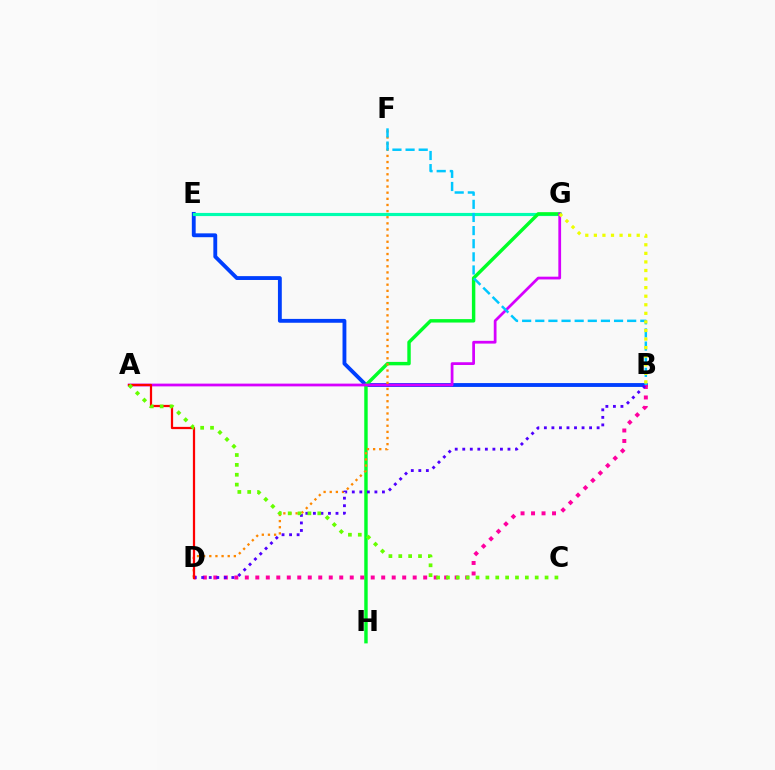{('B', 'E'): [{'color': '#003fff', 'line_style': 'solid', 'thickness': 2.77}], ('E', 'G'): [{'color': '#00ffaf', 'line_style': 'solid', 'thickness': 2.27}], ('G', 'H'): [{'color': '#00ff27', 'line_style': 'solid', 'thickness': 2.47}], ('A', 'G'): [{'color': '#d600ff', 'line_style': 'solid', 'thickness': 1.98}], ('B', 'D'): [{'color': '#ff00a0', 'line_style': 'dotted', 'thickness': 2.85}, {'color': '#4f00ff', 'line_style': 'dotted', 'thickness': 2.05}], ('D', 'F'): [{'color': '#ff8800', 'line_style': 'dotted', 'thickness': 1.67}], ('B', 'F'): [{'color': '#00c7ff', 'line_style': 'dashed', 'thickness': 1.78}], ('A', 'D'): [{'color': '#ff0000', 'line_style': 'solid', 'thickness': 1.61}], ('A', 'C'): [{'color': '#66ff00', 'line_style': 'dotted', 'thickness': 2.68}], ('B', 'G'): [{'color': '#eeff00', 'line_style': 'dotted', 'thickness': 2.33}]}